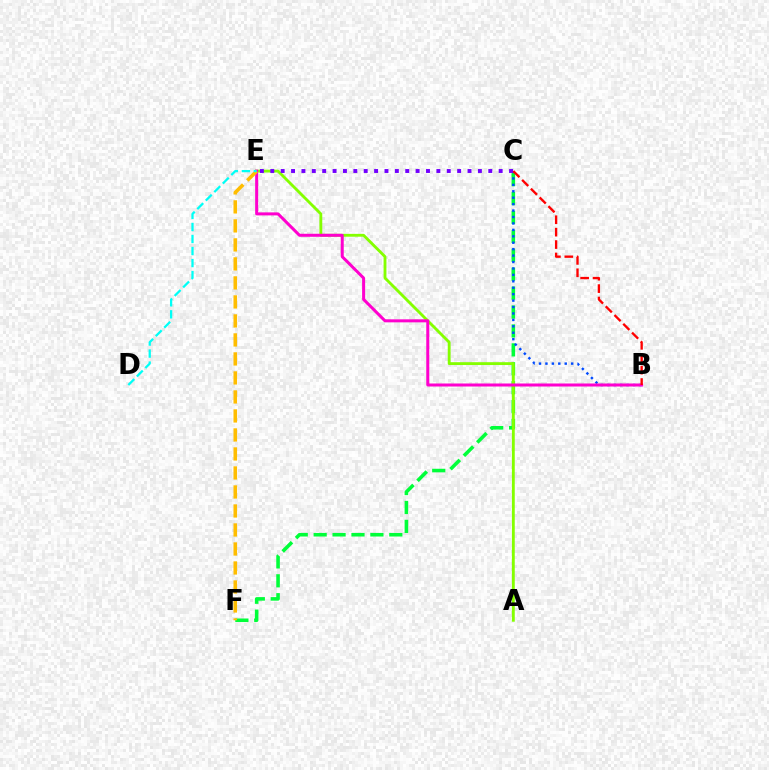{('C', 'F'): [{'color': '#00ff39', 'line_style': 'dashed', 'thickness': 2.57}], ('A', 'E'): [{'color': '#84ff00', 'line_style': 'solid', 'thickness': 2.05}], ('B', 'C'): [{'color': '#004bff', 'line_style': 'dotted', 'thickness': 1.75}, {'color': '#ff0000', 'line_style': 'dashed', 'thickness': 1.69}], ('C', 'E'): [{'color': '#7200ff', 'line_style': 'dotted', 'thickness': 2.82}], ('B', 'E'): [{'color': '#ff00cf', 'line_style': 'solid', 'thickness': 2.17}], ('E', 'F'): [{'color': '#ffbd00', 'line_style': 'dashed', 'thickness': 2.58}], ('D', 'E'): [{'color': '#00fff6', 'line_style': 'dashed', 'thickness': 1.63}]}